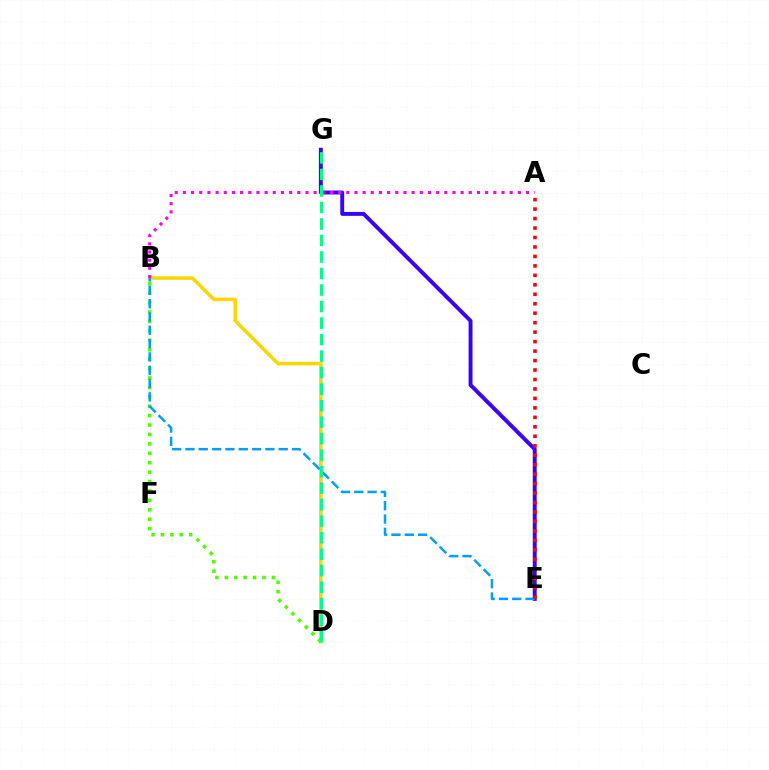{('E', 'G'): [{'color': '#3700ff', 'line_style': 'solid', 'thickness': 2.81}], ('B', 'D'): [{'color': '#ffd500', 'line_style': 'solid', 'thickness': 2.54}, {'color': '#4fff00', 'line_style': 'dotted', 'thickness': 2.56}], ('B', 'E'): [{'color': '#009eff', 'line_style': 'dashed', 'thickness': 1.81}], ('A', 'B'): [{'color': '#ff00ed', 'line_style': 'dotted', 'thickness': 2.22}], ('A', 'E'): [{'color': '#ff0000', 'line_style': 'dotted', 'thickness': 2.57}], ('D', 'G'): [{'color': '#00ff86', 'line_style': 'dashed', 'thickness': 2.24}]}